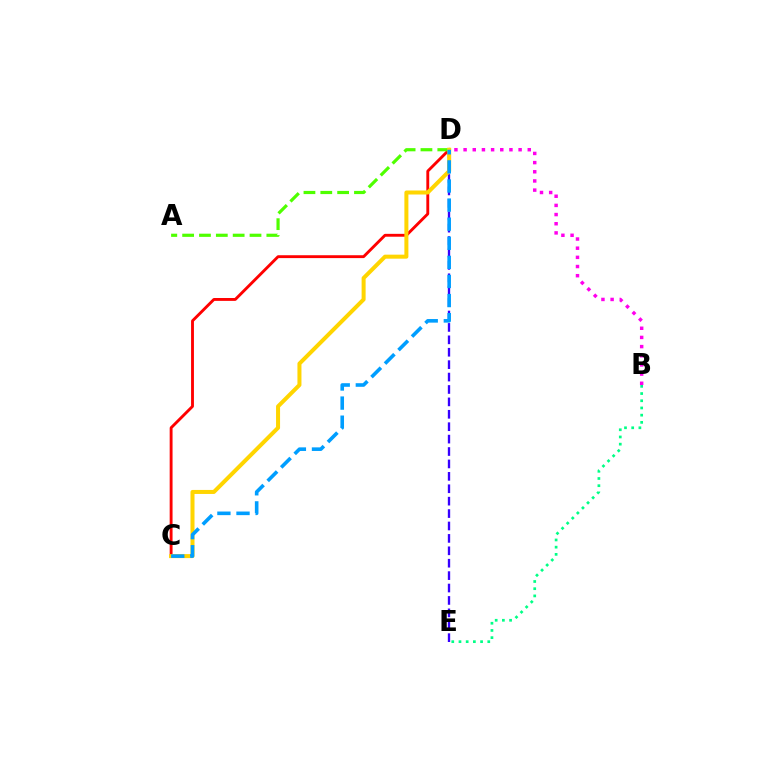{('D', 'E'): [{'color': '#3700ff', 'line_style': 'dashed', 'thickness': 1.69}], ('C', 'D'): [{'color': '#ff0000', 'line_style': 'solid', 'thickness': 2.07}, {'color': '#ffd500', 'line_style': 'solid', 'thickness': 2.89}, {'color': '#009eff', 'line_style': 'dashed', 'thickness': 2.59}], ('A', 'D'): [{'color': '#4fff00', 'line_style': 'dashed', 'thickness': 2.29}], ('B', 'D'): [{'color': '#ff00ed', 'line_style': 'dotted', 'thickness': 2.49}], ('B', 'E'): [{'color': '#00ff86', 'line_style': 'dotted', 'thickness': 1.96}]}